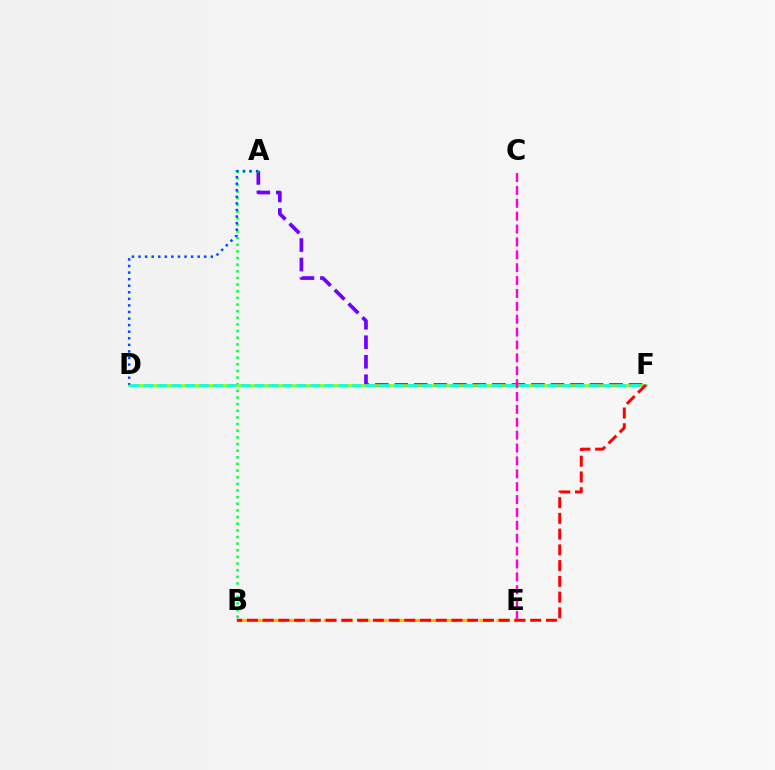{('A', 'F'): [{'color': '#7200ff', 'line_style': 'dashed', 'thickness': 2.65}], ('B', 'E'): [{'color': '#ffbd00', 'line_style': 'dashed', 'thickness': 2.35}], ('A', 'B'): [{'color': '#00ff39', 'line_style': 'dotted', 'thickness': 1.8}], ('D', 'F'): [{'color': '#84ff00', 'line_style': 'solid', 'thickness': 1.85}, {'color': '#00fff6', 'line_style': 'dashed', 'thickness': 1.89}], ('A', 'D'): [{'color': '#004bff', 'line_style': 'dotted', 'thickness': 1.79}], ('B', 'F'): [{'color': '#ff0000', 'line_style': 'dashed', 'thickness': 2.14}], ('C', 'E'): [{'color': '#ff00cf', 'line_style': 'dashed', 'thickness': 1.75}]}